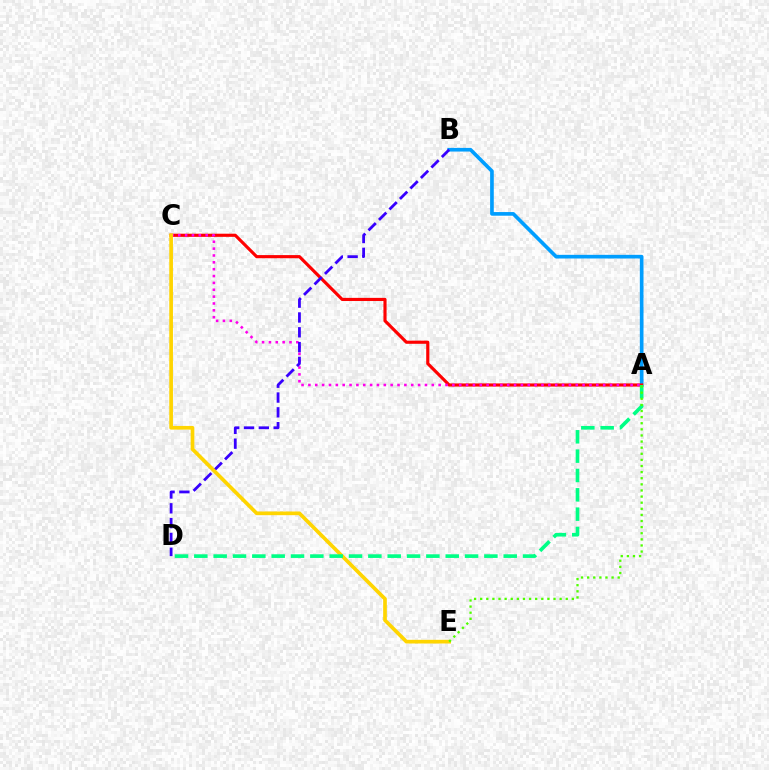{('A', 'B'): [{'color': '#009eff', 'line_style': 'solid', 'thickness': 2.64}], ('A', 'C'): [{'color': '#ff0000', 'line_style': 'solid', 'thickness': 2.26}, {'color': '#ff00ed', 'line_style': 'dotted', 'thickness': 1.86}], ('B', 'D'): [{'color': '#3700ff', 'line_style': 'dashed', 'thickness': 2.01}], ('C', 'E'): [{'color': '#ffd500', 'line_style': 'solid', 'thickness': 2.65}], ('A', 'D'): [{'color': '#00ff86', 'line_style': 'dashed', 'thickness': 2.63}], ('A', 'E'): [{'color': '#4fff00', 'line_style': 'dotted', 'thickness': 1.66}]}